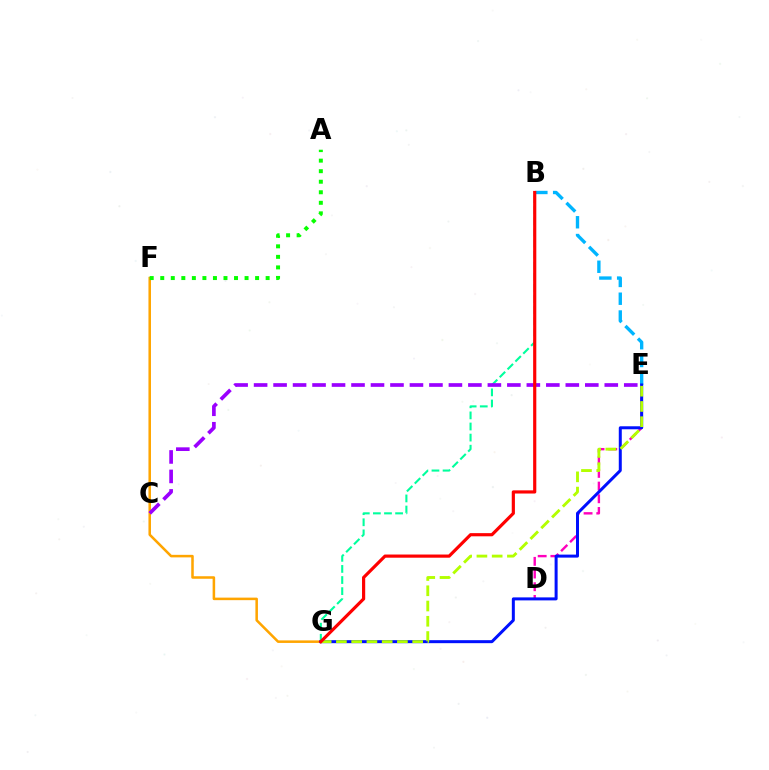{('D', 'E'): [{'color': '#ff00bd', 'line_style': 'dashed', 'thickness': 1.72}], ('B', 'E'): [{'color': '#00b5ff', 'line_style': 'dashed', 'thickness': 2.42}], ('F', 'G'): [{'color': '#ffa500', 'line_style': 'solid', 'thickness': 1.83}], ('B', 'G'): [{'color': '#00ff9d', 'line_style': 'dashed', 'thickness': 1.51}, {'color': '#ff0000', 'line_style': 'solid', 'thickness': 2.28}], ('A', 'F'): [{'color': '#08ff00', 'line_style': 'dotted', 'thickness': 2.86}], ('E', 'G'): [{'color': '#0010ff', 'line_style': 'solid', 'thickness': 2.16}, {'color': '#b3ff00', 'line_style': 'dashed', 'thickness': 2.07}], ('C', 'E'): [{'color': '#9b00ff', 'line_style': 'dashed', 'thickness': 2.65}]}